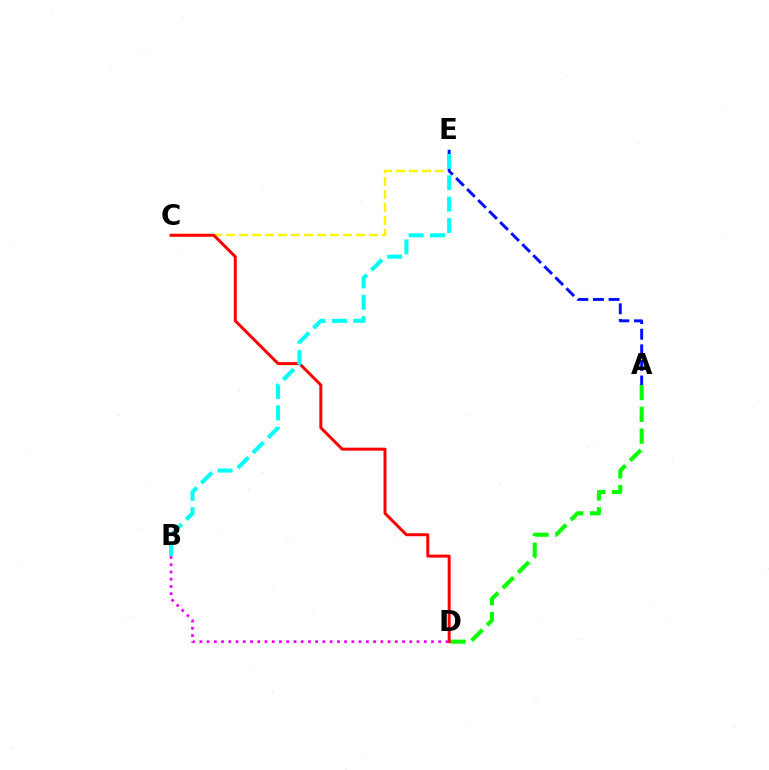{('C', 'E'): [{'color': '#fcf500', 'line_style': 'dashed', 'thickness': 1.77}], ('A', 'D'): [{'color': '#08ff00', 'line_style': 'dashed', 'thickness': 2.96}], ('A', 'E'): [{'color': '#0010ff', 'line_style': 'dashed', 'thickness': 2.12}], ('C', 'D'): [{'color': '#ff0000', 'line_style': 'solid', 'thickness': 2.15}], ('B', 'E'): [{'color': '#00fff6', 'line_style': 'dashed', 'thickness': 2.91}], ('B', 'D'): [{'color': '#ee00ff', 'line_style': 'dotted', 'thickness': 1.97}]}